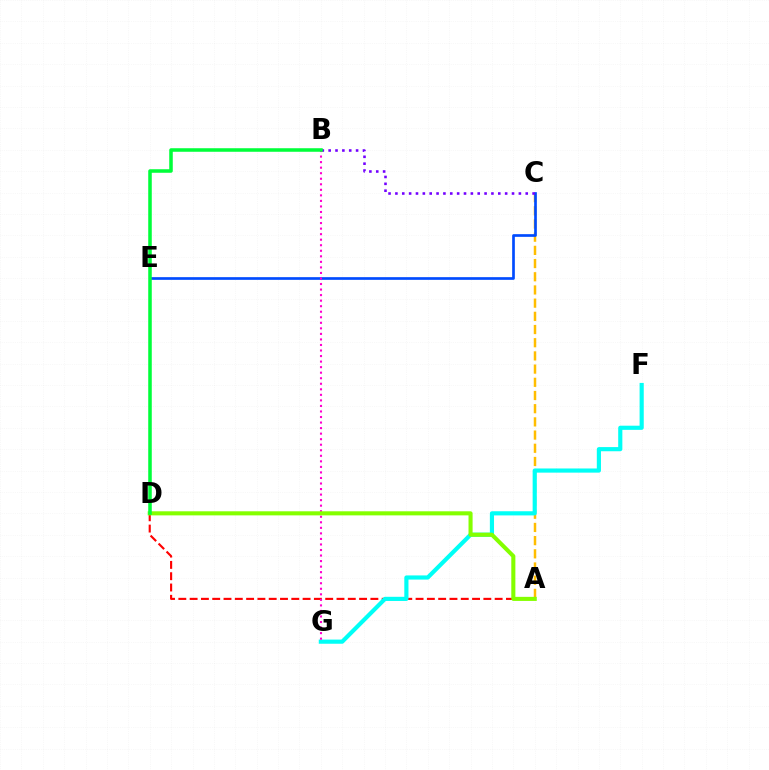{('A', 'D'): [{'color': '#ff0000', 'line_style': 'dashed', 'thickness': 1.53}, {'color': '#84ff00', 'line_style': 'solid', 'thickness': 2.94}], ('A', 'C'): [{'color': '#ffbd00', 'line_style': 'dashed', 'thickness': 1.79}], ('C', 'E'): [{'color': '#004bff', 'line_style': 'solid', 'thickness': 1.93}], ('B', 'C'): [{'color': '#7200ff', 'line_style': 'dotted', 'thickness': 1.86}], ('F', 'G'): [{'color': '#00fff6', 'line_style': 'solid', 'thickness': 2.99}], ('B', 'G'): [{'color': '#ff00cf', 'line_style': 'dotted', 'thickness': 1.51}], ('B', 'D'): [{'color': '#00ff39', 'line_style': 'solid', 'thickness': 2.55}]}